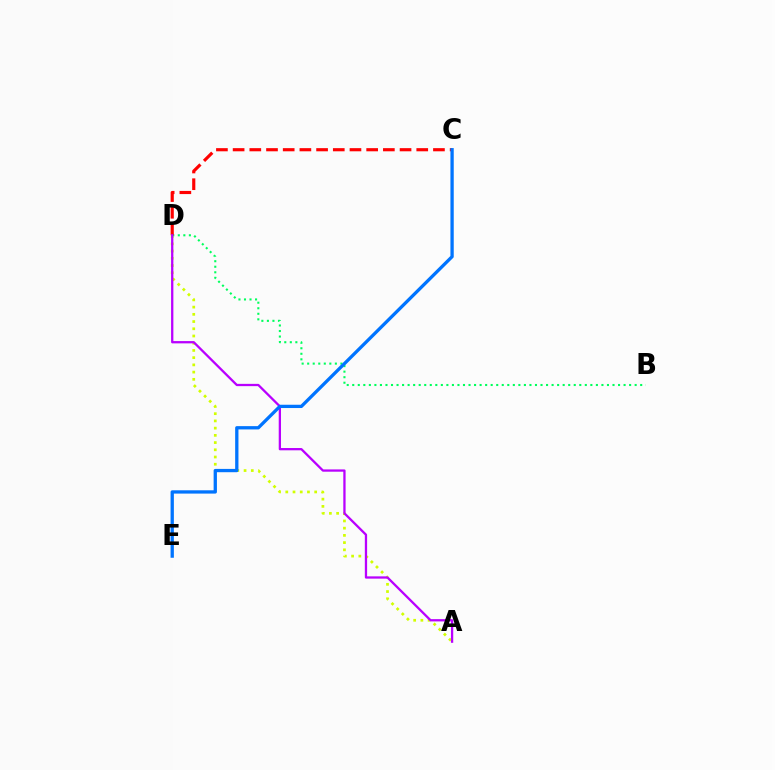{('A', 'D'): [{'color': '#d1ff00', 'line_style': 'dotted', 'thickness': 1.96}, {'color': '#b900ff', 'line_style': 'solid', 'thickness': 1.65}], ('B', 'D'): [{'color': '#00ff5c', 'line_style': 'dotted', 'thickness': 1.5}], ('C', 'D'): [{'color': '#ff0000', 'line_style': 'dashed', 'thickness': 2.27}], ('C', 'E'): [{'color': '#0074ff', 'line_style': 'solid', 'thickness': 2.37}]}